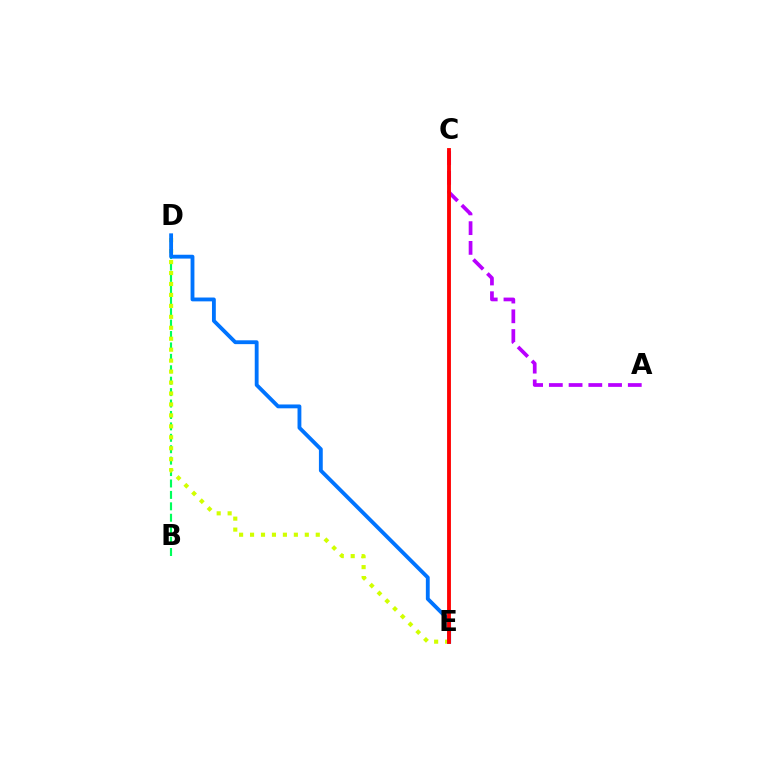{('B', 'D'): [{'color': '#00ff5c', 'line_style': 'dashed', 'thickness': 1.55}], ('A', 'C'): [{'color': '#b900ff', 'line_style': 'dashed', 'thickness': 2.68}], ('D', 'E'): [{'color': '#d1ff00', 'line_style': 'dotted', 'thickness': 2.98}, {'color': '#0074ff', 'line_style': 'solid', 'thickness': 2.76}], ('C', 'E'): [{'color': '#ff0000', 'line_style': 'solid', 'thickness': 2.77}]}